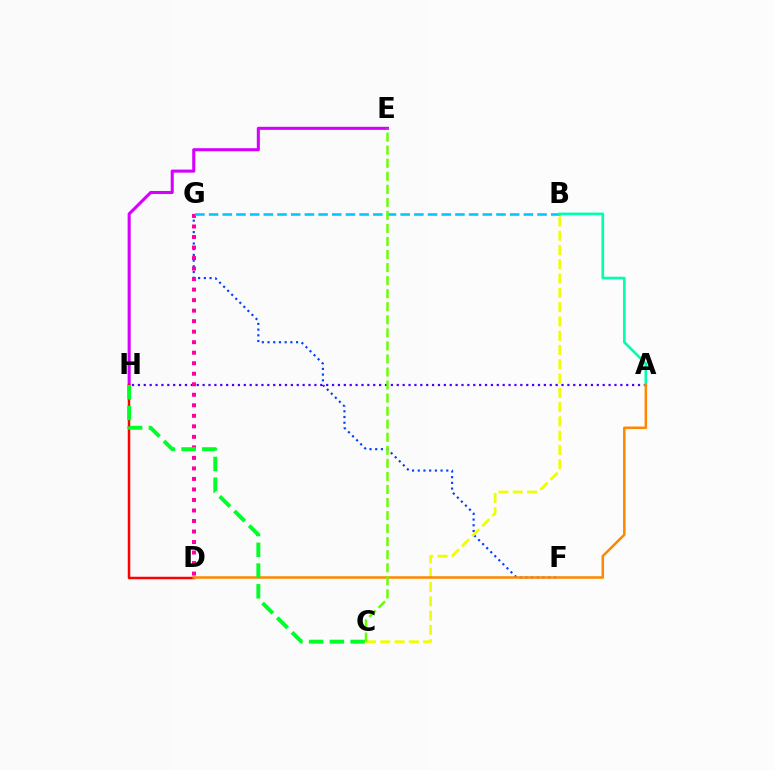{('E', 'H'): [{'color': '#d600ff', 'line_style': 'solid', 'thickness': 2.21}], ('F', 'G'): [{'color': '#003fff', 'line_style': 'dotted', 'thickness': 1.55}], ('A', 'H'): [{'color': '#4f00ff', 'line_style': 'dotted', 'thickness': 1.6}], ('D', 'G'): [{'color': '#ff00a0', 'line_style': 'dotted', 'thickness': 2.86}], ('B', 'G'): [{'color': '#00c7ff', 'line_style': 'dashed', 'thickness': 1.86}], ('D', 'H'): [{'color': '#ff0000', 'line_style': 'solid', 'thickness': 1.8}], ('B', 'C'): [{'color': '#eeff00', 'line_style': 'dashed', 'thickness': 1.94}], ('A', 'B'): [{'color': '#00ffaf', 'line_style': 'solid', 'thickness': 1.92}], ('A', 'D'): [{'color': '#ff8800', 'line_style': 'solid', 'thickness': 1.82}], ('C', 'E'): [{'color': '#66ff00', 'line_style': 'dashed', 'thickness': 1.77}], ('C', 'H'): [{'color': '#00ff27', 'line_style': 'dashed', 'thickness': 2.82}]}